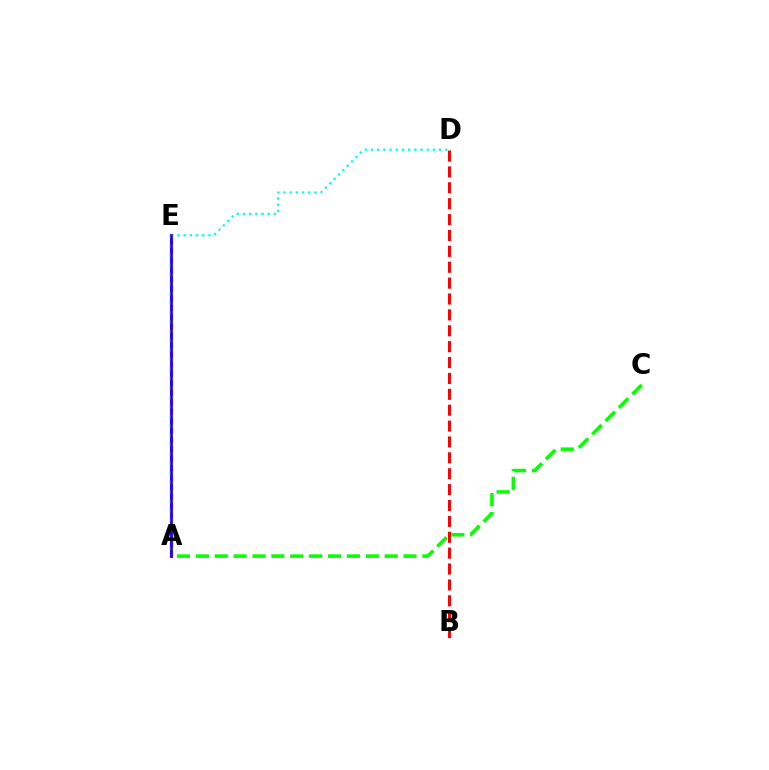{('A', 'E'): [{'color': '#ee00ff', 'line_style': 'solid', 'thickness': 2.3}, {'color': '#fcf500', 'line_style': 'dotted', 'thickness': 2.57}, {'color': '#0010ff', 'line_style': 'solid', 'thickness': 1.85}], ('A', 'C'): [{'color': '#08ff00', 'line_style': 'dashed', 'thickness': 2.56}], ('B', 'D'): [{'color': '#ff0000', 'line_style': 'dashed', 'thickness': 2.16}], ('D', 'E'): [{'color': '#00fff6', 'line_style': 'dotted', 'thickness': 1.68}]}